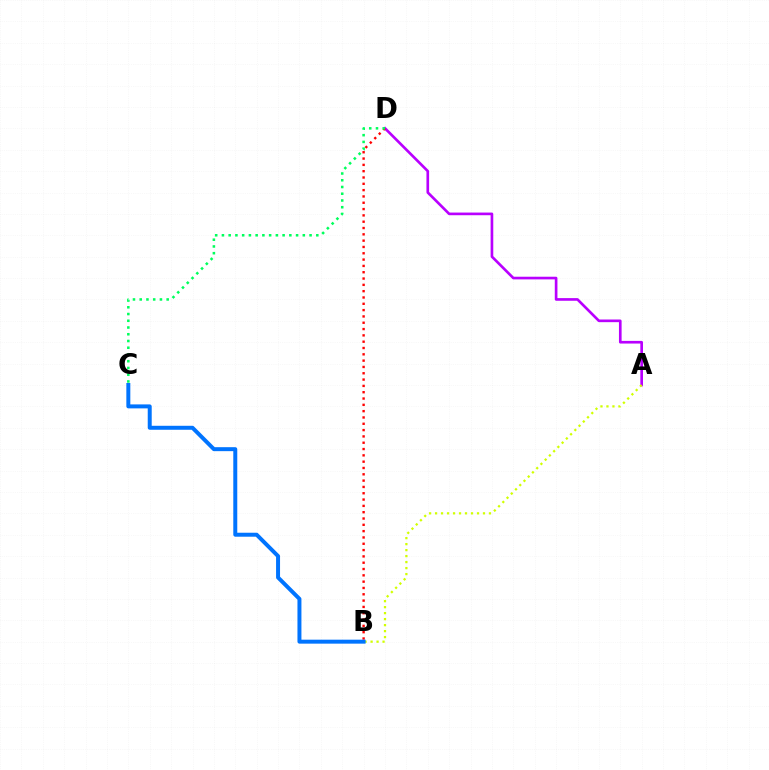{('A', 'D'): [{'color': '#b900ff', 'line_style': 'solid', 'thickness': 1.91}], ('B', 'D'): [{'color': '#ff0000', 'line_style': 'dotted', 'thickness': 1.72}], ('A', 'B'): [{'color': '#d1ff00', 'line_style': 'dotted', 'thickness': 1.63}], ('B', 'C'): [{'color': '#0074ff', 'line_style': 'solid', 'thickness': 2.86}], ('C', 'D'): [{'color': '#00ff5c', 'line_style': 'dotted', 'thickness': 1.83}]}